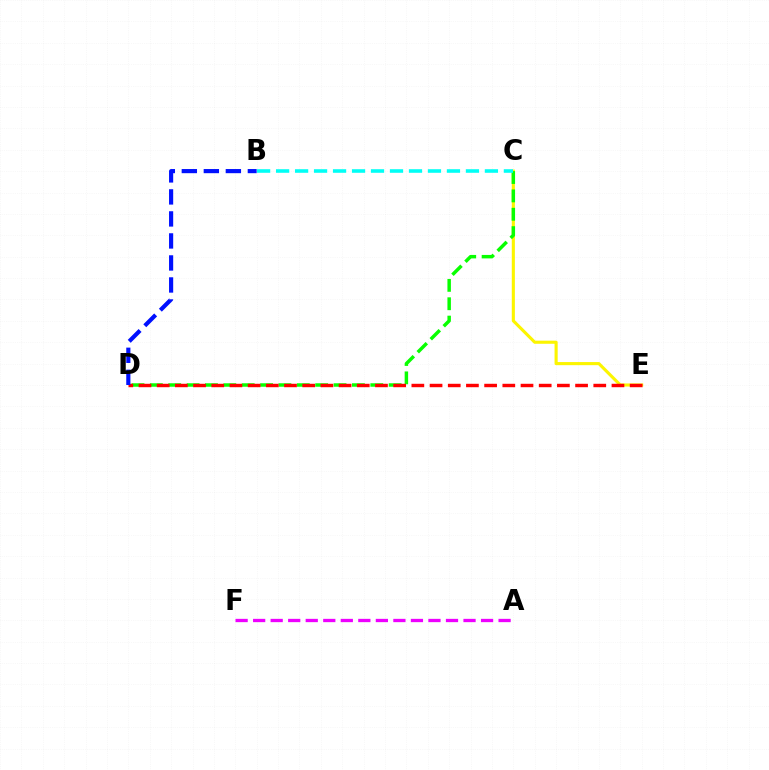{('C', 'E'): [{'color': '#fcf500', 'line_style': 'solid', 'thickness': 2.24}], ('C', 'D'): [{'color': '#08ff00', 'line_style': 'dashed', 'thickness': 2.5}], ('D', 'E'): [{'color': '#ff0000', 'line_style': 'dashed', 'thickness': 2.47}], ('B', 'D'): [{'color': '#0010ff', 'line_style': 'dashed', 'thickness': 2.99}], ('A', 'F'): [{'color': '#ee00ff', 'line_style': 'dashed', 'thickness': 2.38}], ('B', 'C'): [{'color': '#00fff6', 'line_style': 'dashed', 'thickness': 2.58}]}